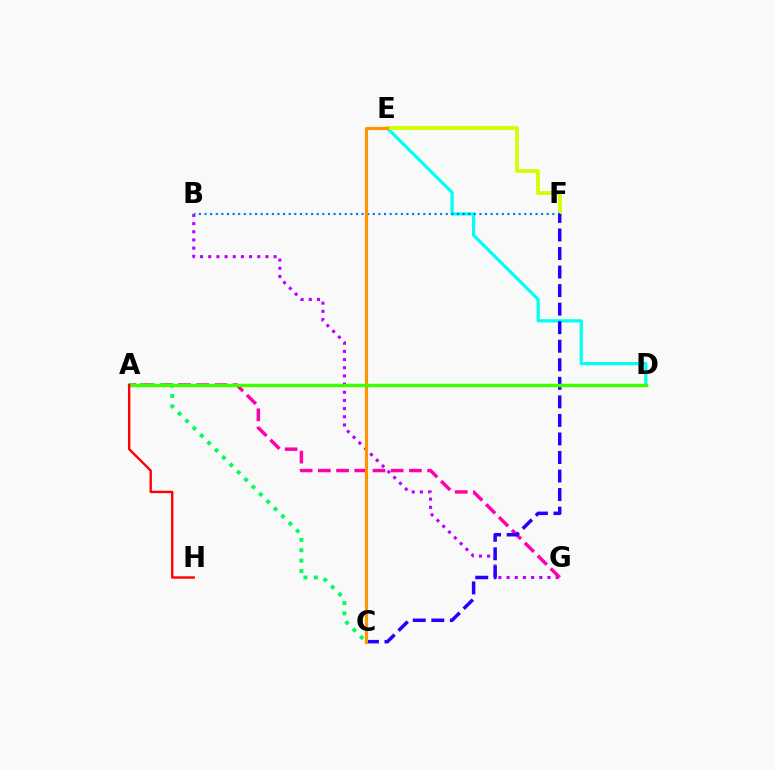{('D', 'E'): [{'color': '#00fff6', 'line_style': 'solid', 'thickness': 2.33}], ('B', 'G'): [{'color': '#b900ff', 'line_style': 'dotted', 'thickness': 2.22}], ('A', 'G'): [{'color': '#ff00ac', 'line_style': 'dashed', 'thickness': 2.47}], ('E', 'F'): [{'color': '#d1ff00', 'line_style': 'solid', 'thickness': 2.7}], ('B', 'F'): [{'color': '#0074ff', 'line_style': 'dotted', 'thickness': 1.52}], ('A', 'C'): [{'color': '#00ff5c', 'line_style': 'dotted', 'thickness': 2.83}], ('C', 'F'): [{'color': '#2500ff', 'line_style': 'dashed', 'thickness': 2.52}], ('C', 'E'): [{'color': '#ff9400', 'line_style': 'solid', 'thickness': 2.26}], ('A', 'D'): [{'color': '#3dff00', 'line_style': 'solid', 'thickness': 2.48}], ('A', 'H'): [{'color': '#ff0000', 'line_style': 'solid', 'thickness': 1.72}]}